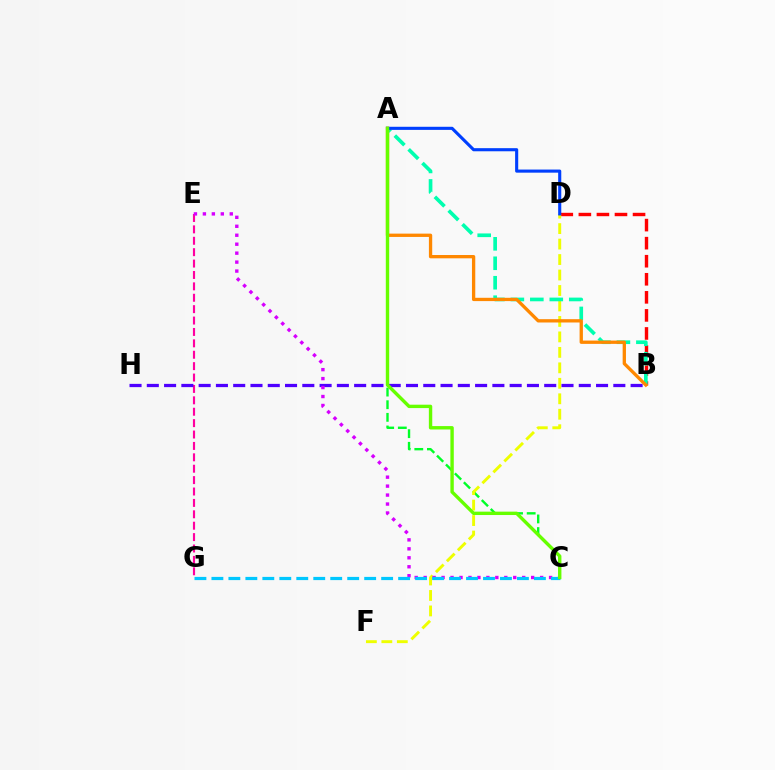{('B', 'D'): [{'color': '#ff0000', 'line_style': 'dashed', 'thickness': 2.45}], ('A', 'C'): [{'color': '#00ff27', 'line_style': 'dashed', 'thickness': 1.71}, {'color': '#66ff00', 'line_style': 'solid', 'thickness': 2.44}], ('D', 'F'): [{'color': '#eeff00', 'line_style': 'dashed', 'thickness': 2.1}], ('A', 'B'): [{'color': '#00ffaf', 'line_style': 'dashed', 'thickness': 2.64}, {'color': '#ff8800', 'line_style': 'solid', 'thickness': 2.38}], ('E', 'G'): [{'color': '#ff00a0', 'line_style': 'dashed', 'thickness': 1.55}], ('B', 'H'): [{'color': '#4f00ff', 'line_style': 'dashed', 'thickness': 2.35}], ('C', 'E'): [{'color': '#d600ff', 'line_style': 'dotted', 'thickness': 2.43}], ('A', 'D'): [{'color': '#003fff', 'line_style': 'solid', 'thickness': 2.24}], ('C', 'G'): [{'color': '#00c7ff', 'line_style': 'dashed', 'thickness': 2.31}]}